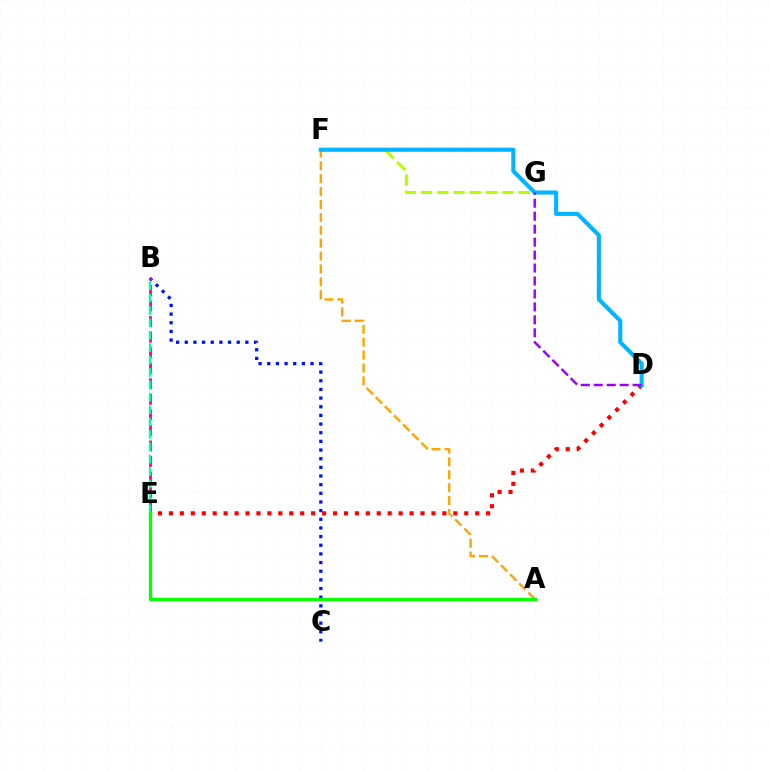{('B', 'C'): [{'color': '#0010ff', 'line_style': 'dotted', 'thickness': 2.35}], ('B', 'E'): [{'color': '#ff00bd', 'line_style': 'dashed', 'thickness': 2.11}, {'color': '#00ff9d', 'line_style': 'dashed', 'thickness': 1.68}], ('F', 'G'): [{'color': '#b3ff00', 'line_style': 'dashed', 'thickness': 2.21}], ('D', 'E'): [{'color': '#ff0000', 'line_style': 'dotted', 'thickness': 2.97}], ('A', 'F'): [{'color': '#ffa500', 'line_style': 'dashed', 'thickness': 1.75}], ('D', 'F'): [{'color': '#00b5ff', 'line_style': 'solid', 'thickness': 2.96}], ('D', 'G'): [{'color': '#9b00ff', 'line_style': 'dashed', 'thickness': 1.76}], ('A', 'E'): [{'color': '#08ff00', 'line_style': 'solid', 'thickness': 2.4}]}